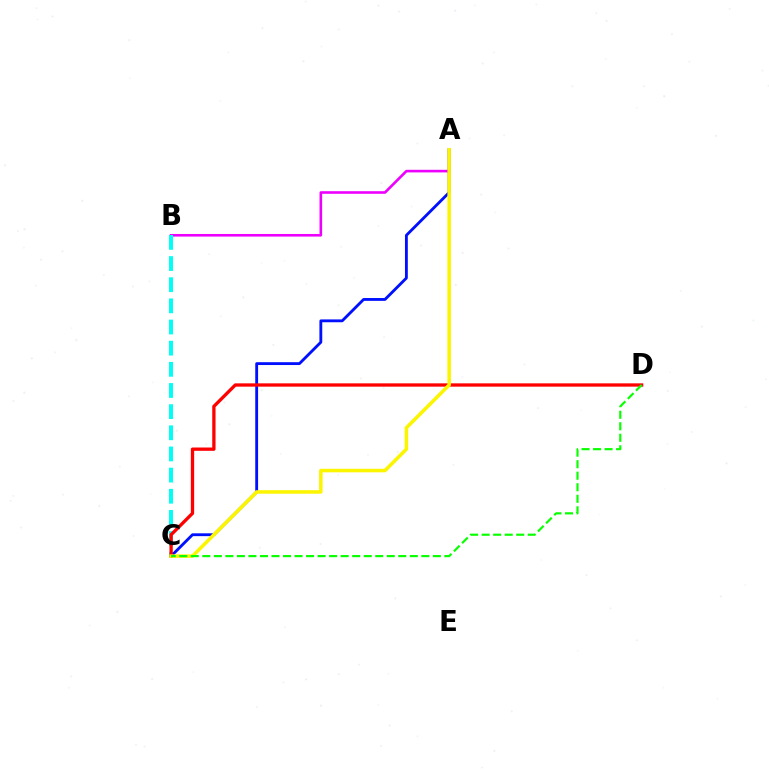{('A', 'B'): [{'color': '#ee00ff', 'line_style': 'solid', 'thickness': 1.88}], ('B', 'C'): [{'color': '#00fff6', 'line_style': 'dashed', 'thickness': 2.87}], ('A', 'C'): [{'color': '#0010ff', 'line_style': 'solid', 'thickness': 2.04}, {'color': '#fcf500', 'line_style': 'solid', 'thickness': 2.54}], ('C', 'D'): [{'color': '#ff0000', 'line_style': 'solid', 'thickness': 2.38}, {'color': '#08ff00', 'line_style': 'dashed', 'thickness': 1.57}]}